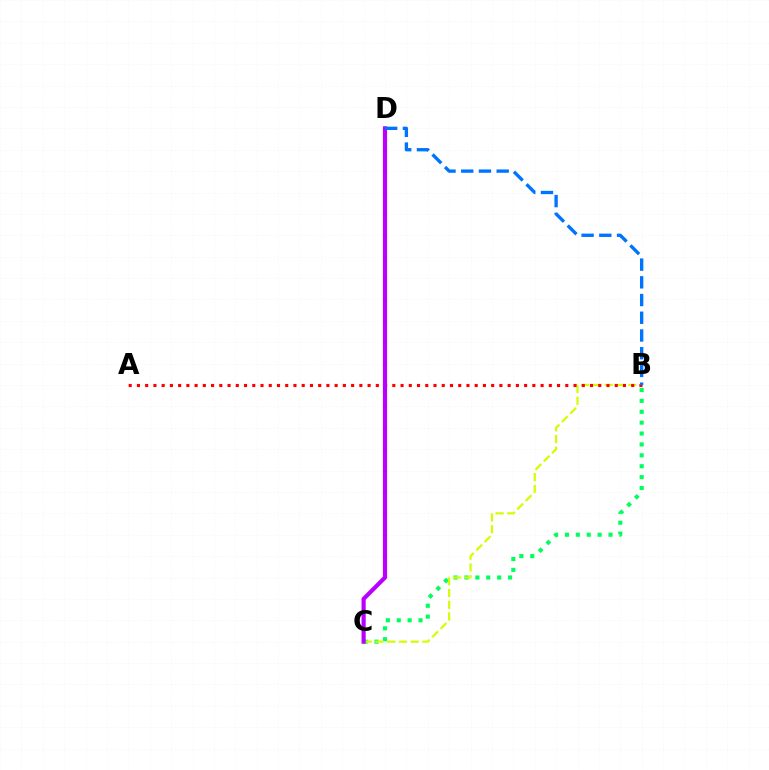{('B', 'C'): [{'color': '#00ff5c', 'line_style': 'dotted', 'thickness': 2.96}, {'color': '#d1ff00', 'line_style': 'dashed', 'thickness': 1.6}], ('A', 'B'): [{'color': '#ff0000', 'line_style': 'dotted', 'thickness': 2.24}], ('C', 'D'): [{'color': '#b900ff', 'line_style': 'solid', 'thickness': 2.99}], ('B', 'D'): [{'color': '#0074ff', 'line_style': 'dashed', 'thickness': 2.41}]}